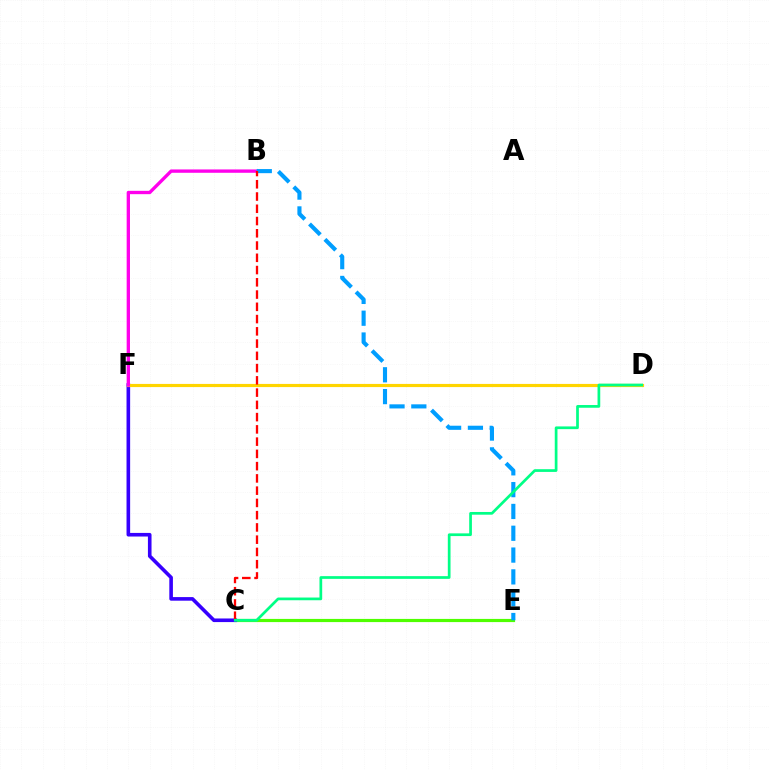{('C', 'E'): [{'color': '#4fff00', 'line_style': 'solid', 'thickness': 2.28}], ('C', 'F'): [{'color': '#3700ff', 'line_style': 'solid', 'thickness': 2.6}], ('D', 'F'): [{'color': '#ffd500', 'line_style': 'solid', 'thickness': 2.27}], ('B', 'F'): [{'color': '#ff00ed', 'line_style': 'solid', 'thickness': 2.4}], ('B', 'E'): [{'color': '#009eff', 'line_style': 'dashed', 'thickness': 2.96}], ('B', 'C'): [{'color': '#ff0000', 'line_style': 'dashed', 'thickness': 1.66}], ('C', 'D'): [{'color': '#00ff86', 'line_style': 'solid', 'thickness': 1.96}]}